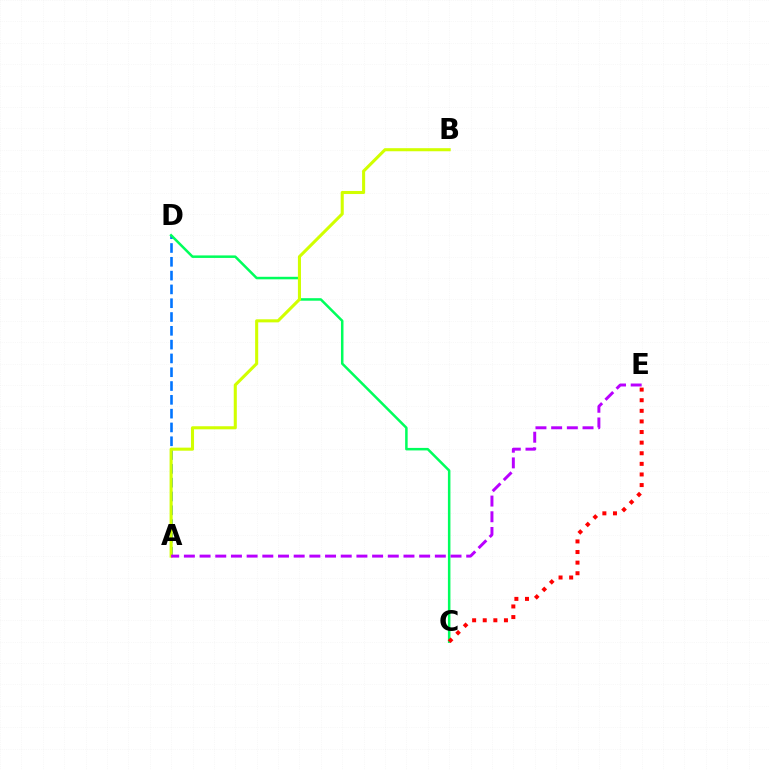{('A', 'D'): [{'color': '#0074ff', 'line_style': 'dashed', 'thickness': 1.88}], ('C', 'D'): [{'color': '#00ff5c', 'line_style': 'solid', 'thickness': 1.81}], ('A', 'B'): [{'color': '#d1ff00', 'line_style': 'solid', 'thickness': 2.21}], ('A', 'E'): [{'color': '#b900ff', 'line_style': 'dashed', 'thickness': 2.13}], ('C', 'E'): [{'color': '#ff0000', 'line_style': 'dotted', 'thickness': 2.88}]}